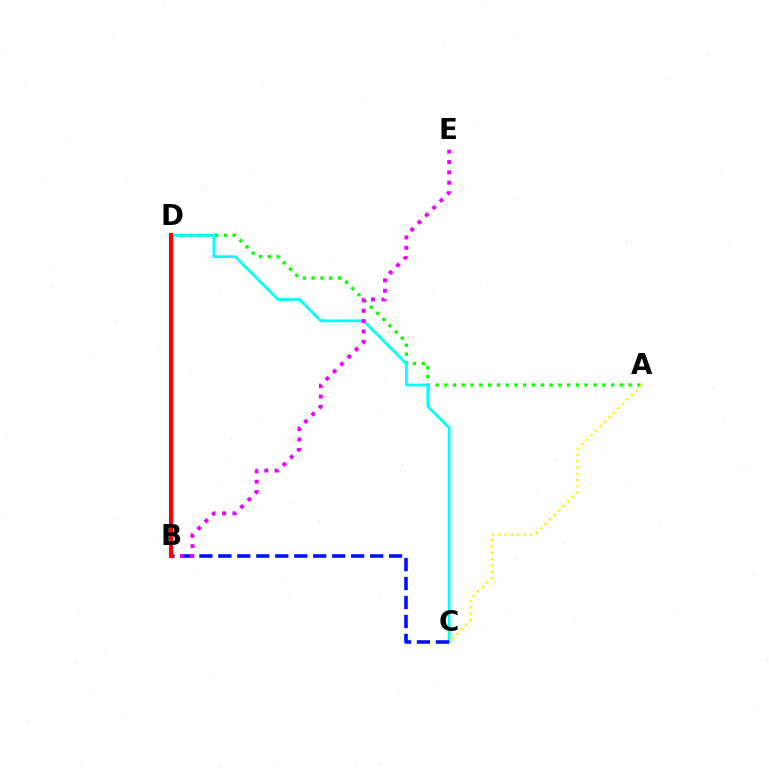{('A', 'D'): [{'color': '#08ff00', 'line_style': 'dotted', 'thickness': 2.39}], ('C', 'D'): [{'color': '#00fff6', 'line_style': 'solid', 'thickness': 2.01}], ('B', 'C'): [{'color': '#0010ff', 'line_style': 'dashed', 'thickness': 2.58}], ('B', 'E'): [{'color': '#ee00ff', 'line_style': 'dotted', 'thickness': 2.81}], ('A', 'C'): [{'color': '#fcf500', 'line_style': 'dotted', 'thickness': 1.72}], ('B', 'D'): [{'color': '#ff0000', 'line_style': 'solid', 'thickness': 2.94}]}